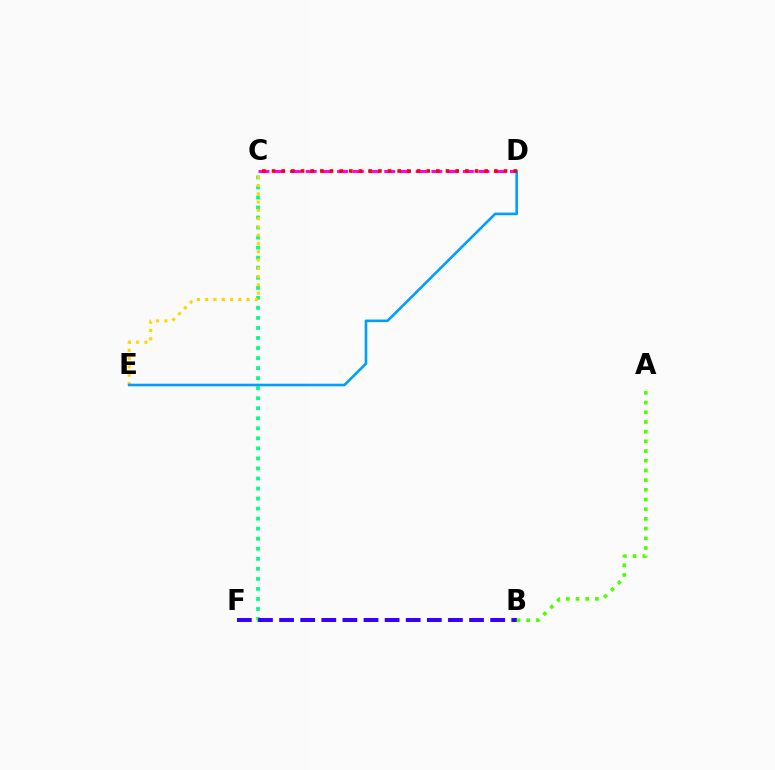{('C', 'D'): [{'color': '#ff00ed', 'line_style': 'dashed', 'thickness': 2.14}, {'color': '#ff0000', 'line_style': 'dotted', 'thickness': 2.63}], ('C', 'F'): [{'color': '#00ff86', 'line_style': 'dotted', 'thickness': 2.73}], ('C', 'E'): [{'color': '#ffd500', 'line_style': 'dotted', 'thickness': 2.25}], ('D', 'E'): [{'color': '#009eff', 'line_style': 'solid', 'thickness': 1.88}], ('B', 'F'): [{'color': '#3700ff', 'line_style': 'dashed', 'thickness': 2.87}], ('A', 'B'): [{'color': '#4fff00', 'line_style': 'dotted', 'thickness': 2.63}]}